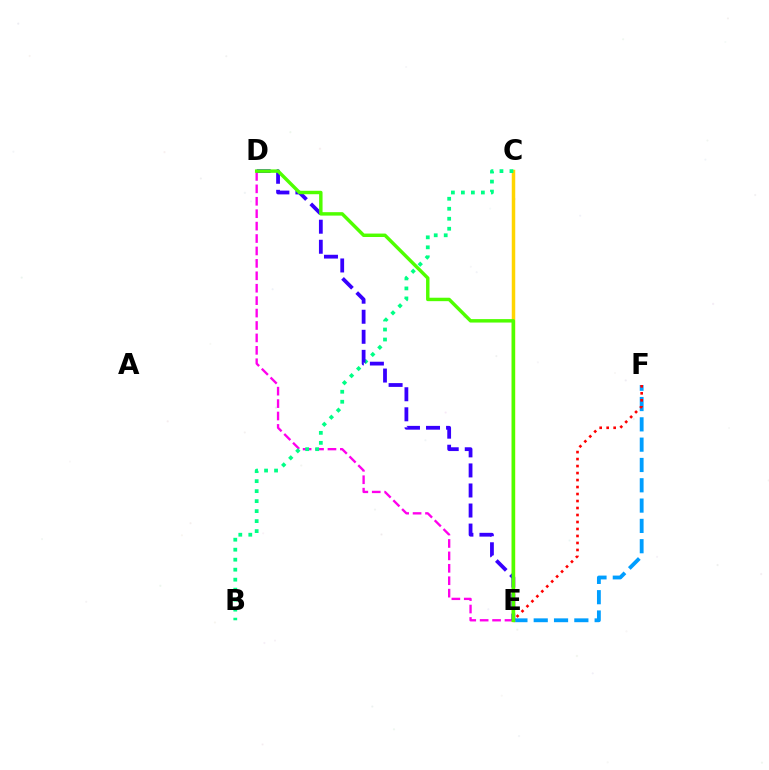{('E', 'F'): [{'color': '#009eff', 'line_style': 'dashed', 'thickness': 2.76}, {'color': '#ff0000', 'line_style': 'dotted', 'thickness': 1.9}], ('D', 'E'): [{'color': '#ff00ed', 'line_style': 'dashed', 'thickness': 1.69}, {'color': '#3700ff', 'line_style': 'dashed', 'thickness': 2.72}, {'color': '#4fff00', 'line_style': 'solid', 'thickness': 2.48}], ('C', 'E'): [{'color': '#ffd500', 'line_style': 'solid', 'thickness': 2.5}], ('B', 'C'): [{'color': '#00ff86', 'line_style': 'dotted', 'thickness': 2.71}]}